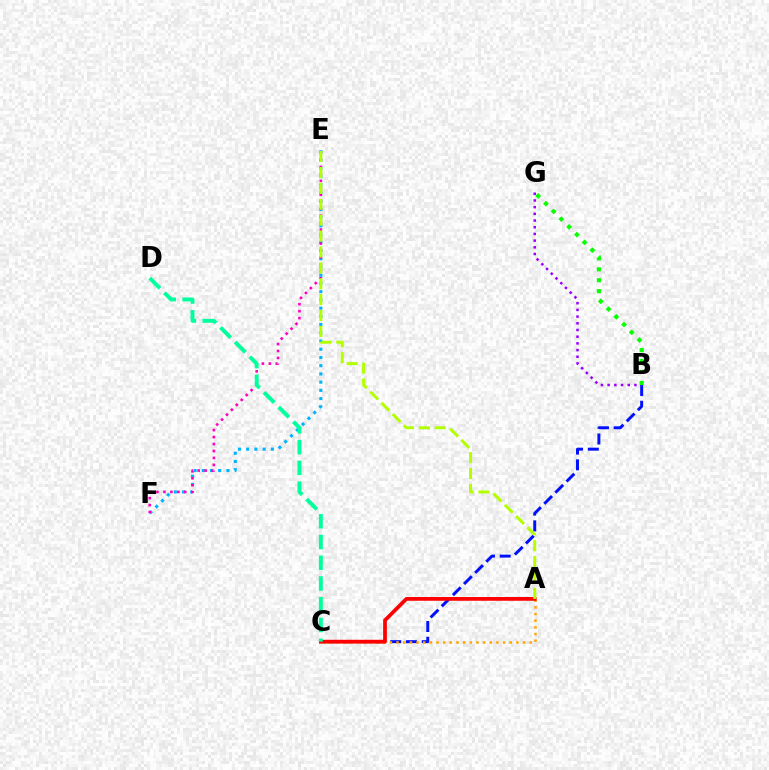{('E', 'F'): [{'color': '#00b5ff', 'line_style': 'dotted', 'thickness': 2.23}, {'color': '#ff00bd', 'line_style': 'dotted', 'thickness': 1.89}], ('B', 'C'): [{'color': '#0010ff', 'line_style': 'dashed', 'thickness': 2.14}], ('A', 'C'): [{'color': '#ffa500', 'line_style': 'dotted', 'thickness': 1.81}, {'color': '#ff0000', 'line_style': 'solid', 'thickness': 2.7}], ('B', 'G'): [{'color': '#9b00ff', 'line_style': 'dotted', 'thickness': 1.82}, {'color': '#08ff00', 'line_style': 'dotted', 'thickness': 2.97}], ('C', 'D'): [{'color': '#00ff9d', 'line_style': 'dashed', 'thickness': 2.82}], ('A', 'E'): [{'color': '#b3ff00', 'line_style': 'dashed', 'thickness': 2.16}]}